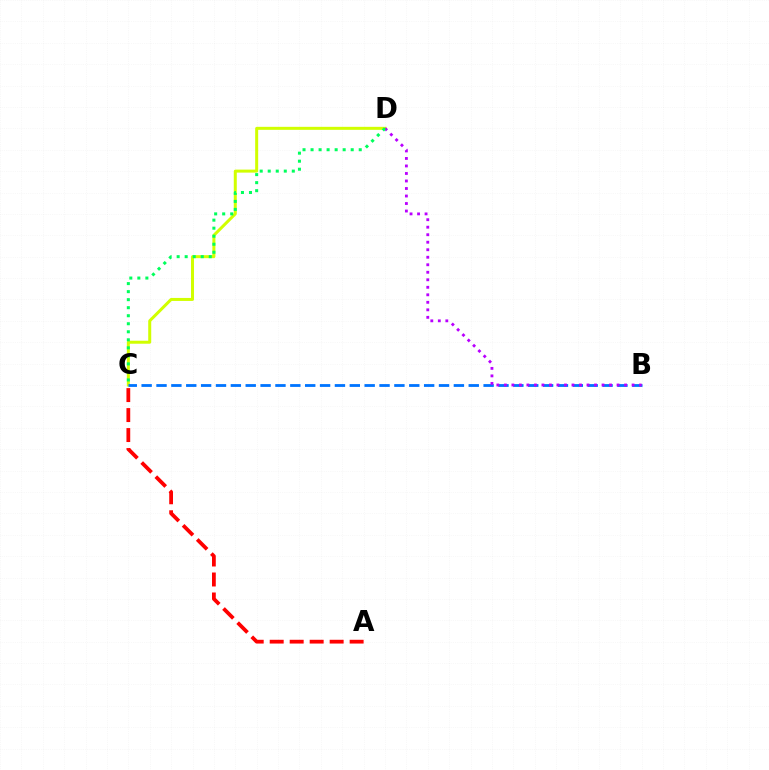{('A', 'C'): [{'color': '#ff0000', 'line_style': 'dashed', 'thickness': 2.71}], ('C', 'D'): [{'color': '#d1ff00', 'line_style': 'solid', 'thickness': 2.16}, {'color': '#00ff5c', 'line_style': 'dotted', 'thickness': 2.18}], ('B', 'C'): [{'color': '#0074ff', 'line_style': 'dashed', 'thickness': 2.02}], ('B', 'D'): [{'color': '#b900ff', 'line_style': 'dotted', 'thickness': 2.04}]}